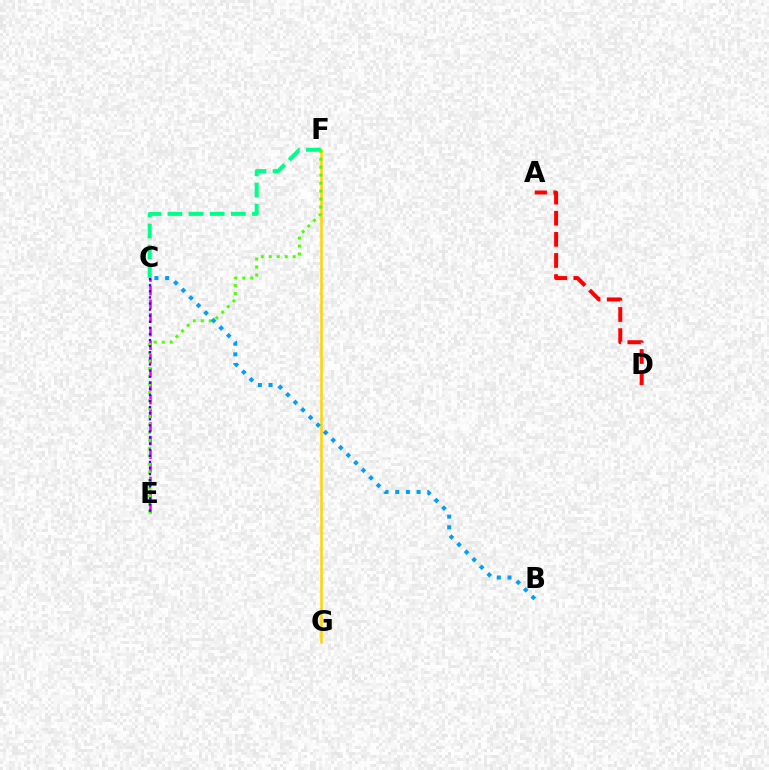{('F', 'G'): [{'color': '#ffd500', 'line_style': 'solid', 'thickness': 1.81}], ('C', 'E'): [{'color': '#ff00ed', 'line_style': 'dashed', 'thickness': 1.85}, {'color': '#3700ff', 'line_style': 'dotted', 'thickness': 1.66}], ('C', 'F'): [{'color': '#00ff86', 'line_style': 'dashed', 'thickness': 2.87}], ('E', 'F'): [{'color': '#4fff00', 'line_style': 'dotted', 'thickness': 2.17}], ('B', 'C'): [{'color': '#009eff', 'line_style': 'dotted', 'thickness': 2.9}], ('A', 'D'): [{'color': '#ff0000', 'line_style': 'dashed', 'thickness': 2.87}]}